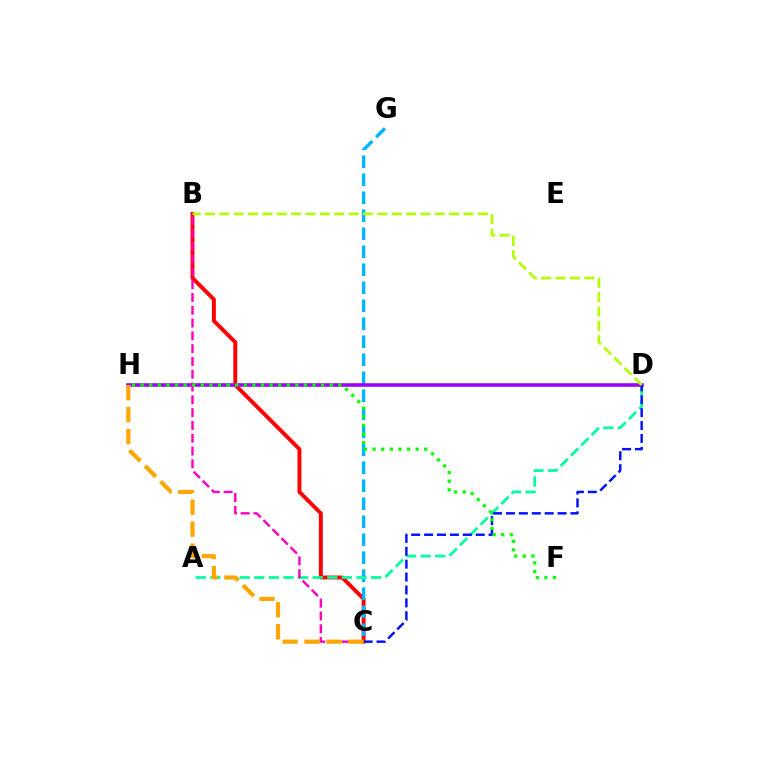{('B', 'C'): [{'color': '#ff0000', 'line_style': 'solid', 'thickness': 2.82}, {'color': '#ff00bd', 'line_style': 'dashed', 'thickness': 1.74}], ('C', 'G'): [{'color': '#00b5ff', 'line_style': 'dashed', 'thickness': 2.44}], ('A', 'D'): [{'color': '#00ff9d', 'line_style': 'dashed', 'thickness': 1.98}], ('D', 'H'): [{'color': '#9b00ff', 'line_style': 'solid', 'thickness': 2.57}], ('C', 'D'): [{'color': '#0010ff', 'line_style': 'dashed', 'thickness': 1.75}], ('B', 'D'): [{'color': '#b3ff00', 'line_style': 'dashed', 'thickness': 1.95}], ('F', 'H'): [{'color': '#08ff00', 'line_style': 'dotted', 'thickness': 2.34}], ('C', 'H'): [{'color': '#ffa500', 'line_style': 'dashed', 'thickness': 2.98}]}